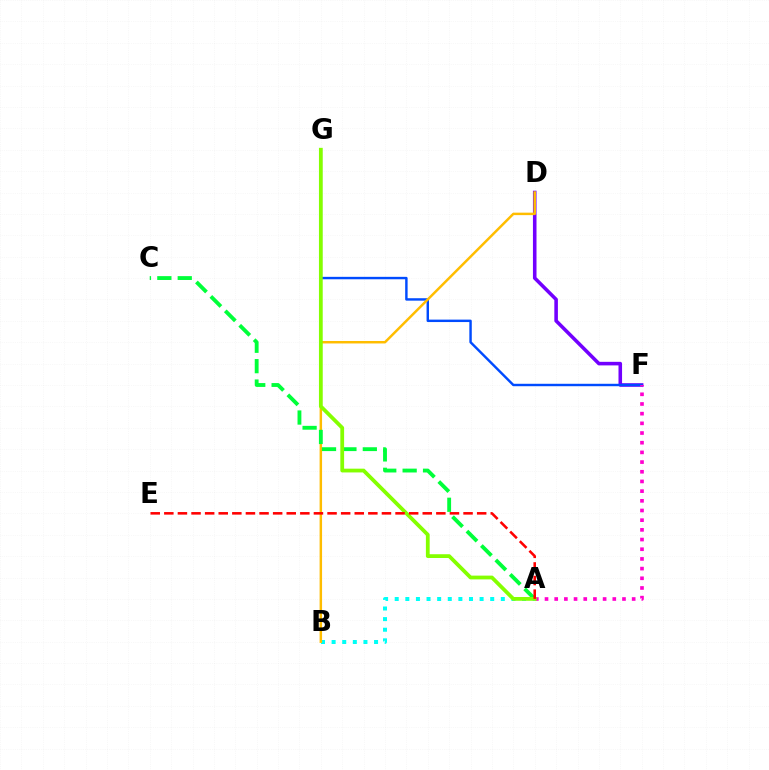{('D', 'F'): [{'color': '#7200ff', 'line_style': 'solid', 'thickness': 2.57}], ('F', 'G'): [{'color': '#004bff', 'line_style': 'solid', 'thickness': 1.75}], ('A', 'F'): [{'color': '#ff00cf', 'line_style': 'dotted', 'thickness': 2.63}], ('A', 'B'): [{'color': '#00fff6', 'line_style': 'dotted', 'thickness': 2.88}], ('B', 'D'): [{'color': '#ffbd00', 'line_style': 'solid', 'thickness': 1.78}], ('A', 'C'): [{'color': '#00ff39', 'line_style': 'dashed', 'thickness': 2.77}], ('A', 'G'): [{'color': '#84ff00', 'line_style': 'solid', 'thickness': 2.71}], ('A', 'E'): [{'color': '#ff0000', 'line_style': 'dashed', 'thickness': 1.85}]}